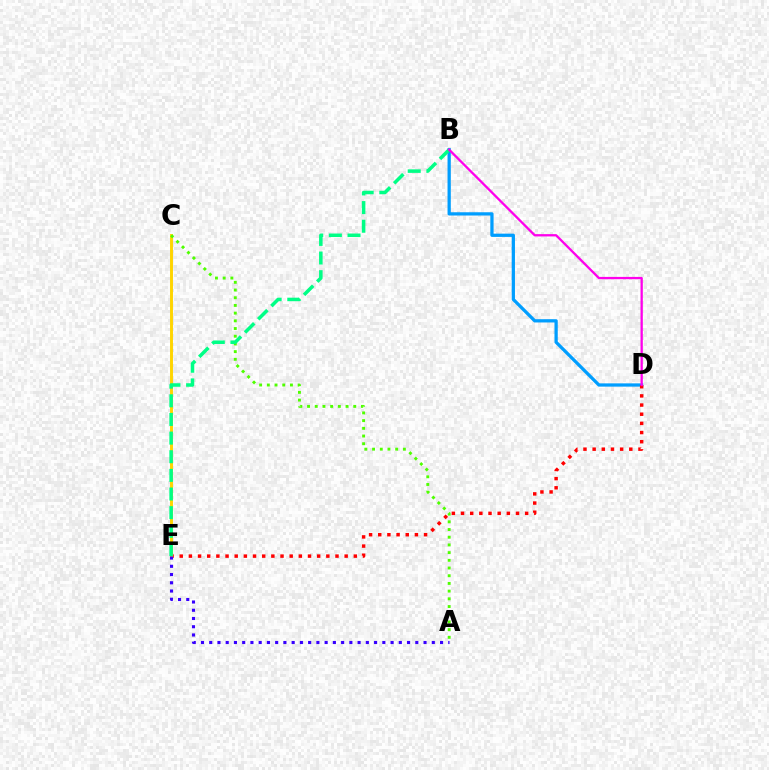{('B', 'D'): [{'color': '#009eff', 'line_style': 'solid', 'thickness': 2.35}, {'color': '#ff00ed', 'line_style': 'solid', 'thickness': 1.66}], ('D', 'E'): [{'color': '#ff0000', 'line_style': 'dotted', 'thickness': 2.49}], ('C', 'E'): [{'color': '#ffd500', 'line_style': 'solid', 'thickness': 2.11}], ('A', 'C'): [{'color': '#4fff00', 'line_style': 'dotted', 'thickness': 2.09}], ('B', 'E'): [{'color': '#00ff86', 'line_style': 'dashed', 'thickness': 2.53}], ('A', 'E'): [{'color': '#3700ff', 'line_style': 'dotted', 'thickness': 2.24}]}